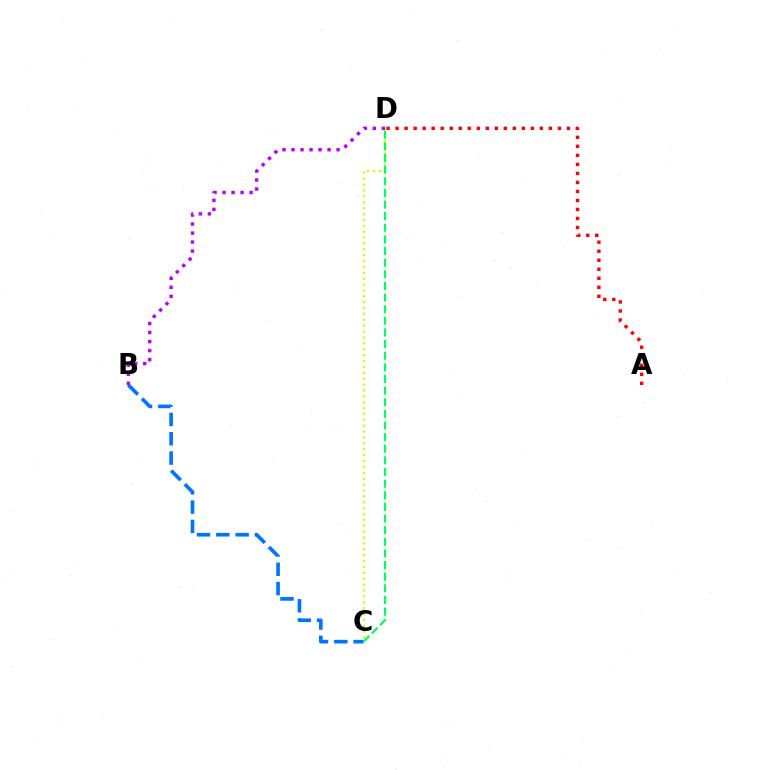{('C', 'D'): [{'color': '#d1ff00', 'line_style': 'dotted', 'thickness': 1.6}, {'color': '#00ff5c', 'line_style': 'dashed', 'thickness': 1.58}], ('B', 'C'): [{'color': '#0074ff', 'line_style': 'dashed', 'thickness': 2.62}], ('A', 'D'): [{'color': '#ff0000', 'line_style': 'dotted', 'thickness': 2.45}], ('B', 'D'): [{'color': '#b900ff', 'line_style': 'dotted', 'thickness': 2.45}]}